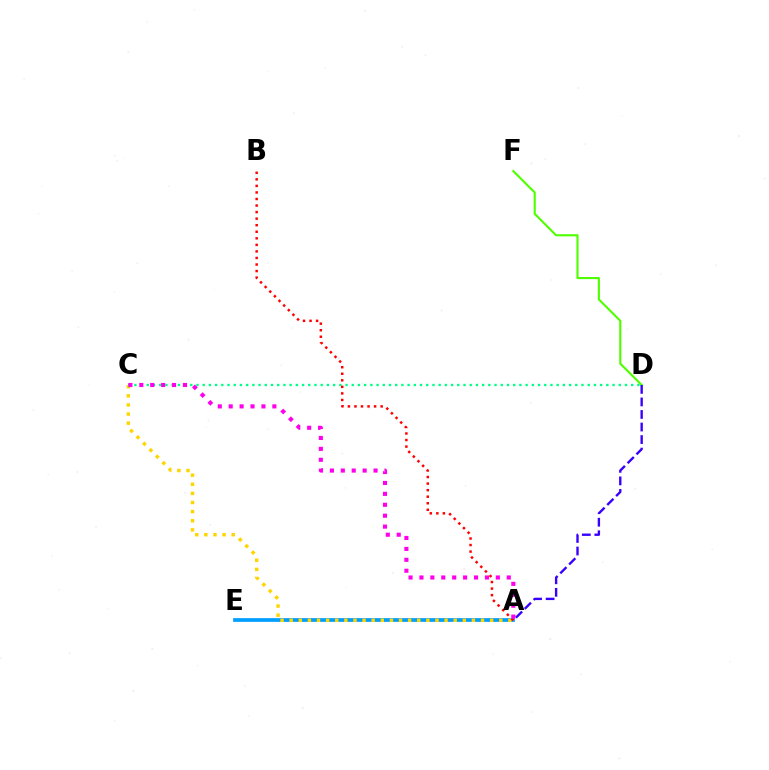{('D', 'F'): [{'color': '#4fff00', 'line_style': 'solid', 'thickness': 1.53}], ('A', 'E'): [{'color': '#009eff', 'line_style': 'solid', 'thickness': 2.67}], ('A', 'D'): [{'color': '#3700ff', 'line_style': 'dashed', 'thickness': 1.7}], ('A', 'C'): [{'color': '#ffd500', 'line_style': 'dotted', 'thickness': 2.48}, {'color': '#ff00ed', 'line_style': 'dotted', 'thickness': 2.97}], ('C', 'D'): [{'color': '#00ff86', 'line_style': 'dotted', 'thickness': 1.69}], ('A', 'B'): [{'color': '#ff0000', 'line_style': 'dotted', 'thickness': 1.78}]}